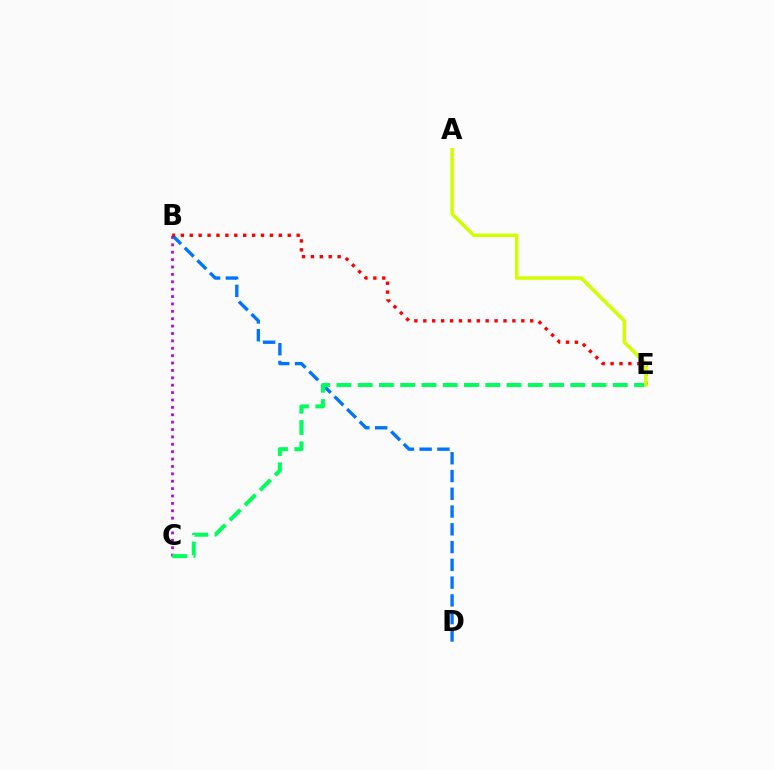{('B', 'C'): [{'color': '#b900ff', 'line_style': 'dotted', 'thickness': 2.01}], ('B', 'D'): [{'color': '#0074ff', 'line_style': 'dashed', 'thickness': 2.41}], ('B', 'E'): [{'color': '#ff0000', 'line_style': 'dotted', 'thickness': 2.42}], ('C', 'E'): [{'color': '#00ff5c', 'line_style': 'dashed', 'thickness': 2.89}], ('A', 'E'): [{'color': '#d1ff00', 'line_style': 'solid', 'thickness': 2.52}]}